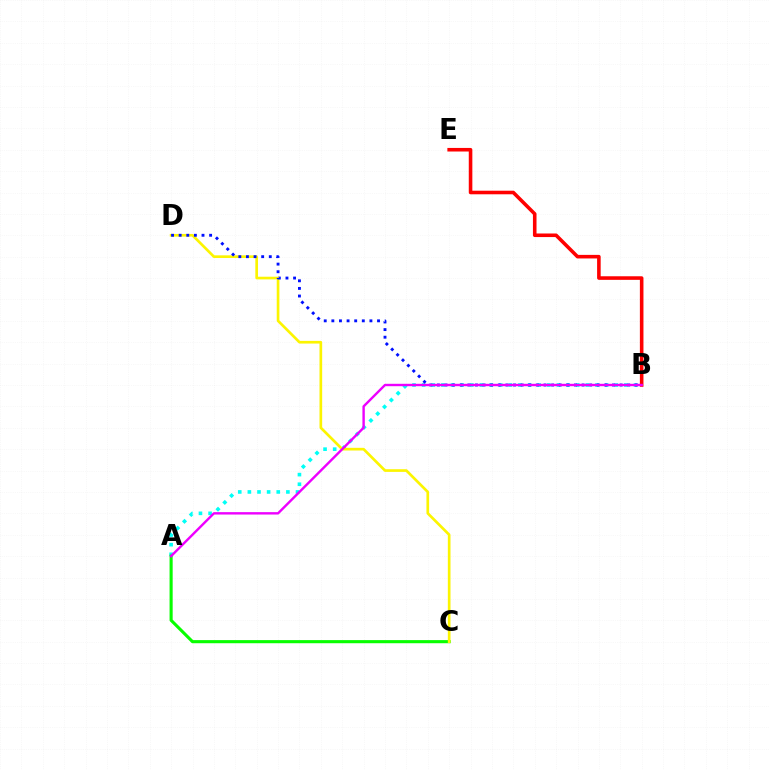{('A', 'B'): [{'color': '#00fff6', 'line_style': 'dotted', 'thickness': 2.62}, {'color': '#ee00ff', 'line_style': 'solid', 'thickness': 1.73}], ('A', 'C'): [{'color': '#08ff00', 'line_style': 'solid', 'thickness': 2.24}], ('B', 'E'): [{'color': '#ff0000', 'line_style': 'solid', 'thickness': 2.58}], ('C', 'D'): [{'color': '#fcf500', 'line_style': 'solid', 'thickness': 1.92}], ('B', 'D'): [{'color': '#0010ff', 'line_style': 'dotted', 'thickness': 2.07}]}